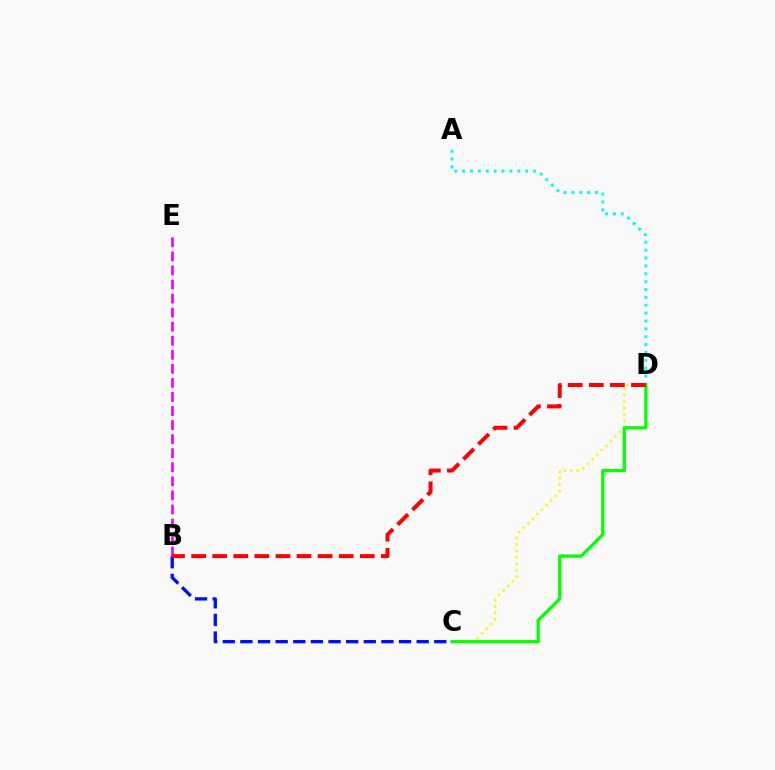{('A', 'D'): [{'color': '#00fff6', 'line_style': 'dotted', 'thickness': 2.14}], ('C', 'D'): [{'color': '#fcf500', 'line_style': 'dotted', 'thickness': 1.75}, {'color': '#08ff00', 'line_style': 'solid', 'thickness': 2.36}], ('B', 'C'): [{'color': '#0010ff', 'line_style': 'dashed', 'thickness': 2.39}], ('B', 'E'): [{'color': '#ee00ff', 'line_style': 'dashed', 'thickness': 1.91}], ('B', 'D'): [{'color': '#ff0000', 'line_style': 'dashed', 'thickness': 2.86}]}